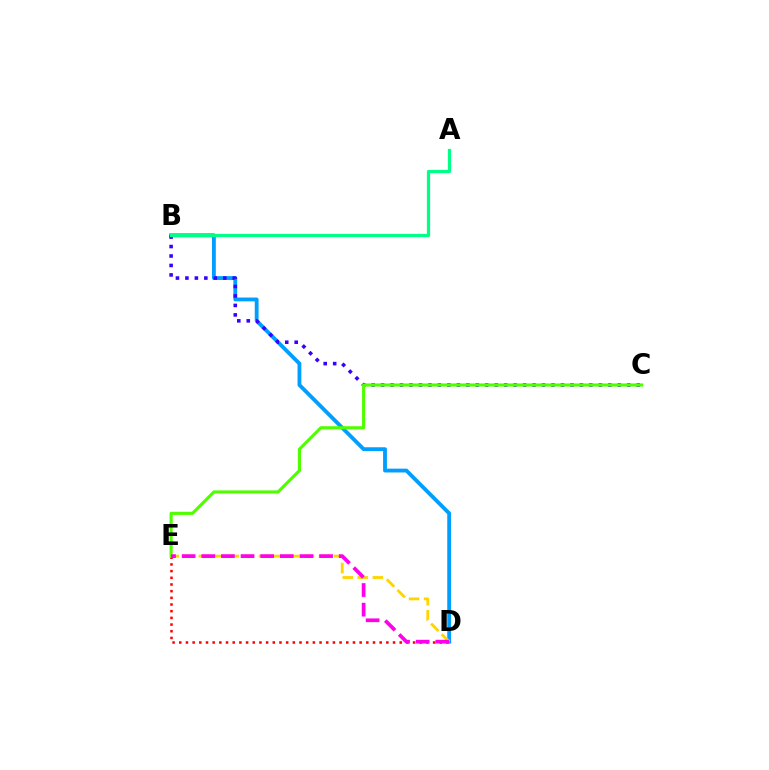{('D', 'E'): [{'color': '#ff0000', 'line_style': 'dotted', 'thickness': 1.81}, {'color': '#ffd500', 'line_style': 'dashed', 'thickness': 2.04}, {'color': '#ff00ed', 'line_style': 'dashed', 'thickness': 2.67}], ('B', 'D'): [{'color': '#009eff', 'line_style': 'solid', 'thickness': 2.76}], ('B', 'C'): [{'color': '#3700ff', 'line_style': 'dotted', 'thickness': 2.57}], ('C', 'E'): [{'color': '#4fff00', 'line_style': 'solid', 'thickness': 2.24}], ('A', 'B'): [{'color': '#00ff86', 'line_style': 'solid', 'thickness': 2.33}]}